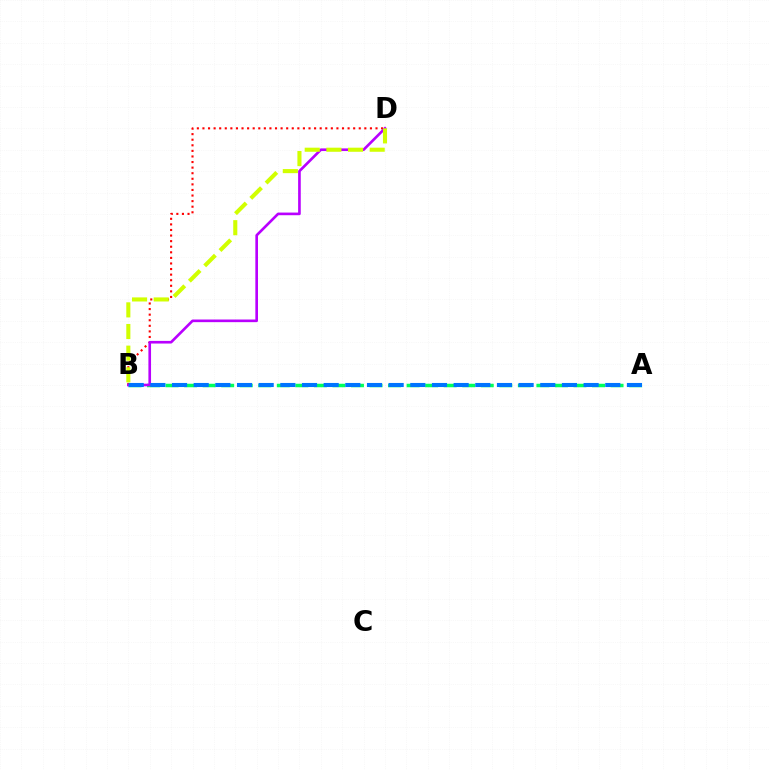{('B', 'D'): [{'color': '#ff0000', 'line_style': 'dotted', 'thickness': 1.52}, {'color': '#b900ff', 'line_style': 'solid', 'thickness': 1.9}, {'color': '#d1ff00', 'line_style': 'dashed', 'thickness': 2.94}], ('A', 'B'): [{'color': '#00ff5c', 'line_style': 'dashed', 'thickness': 2.52}, {'color': '#0074ff', 'line_style': 'dashed', 'thickness': 2.94}]}